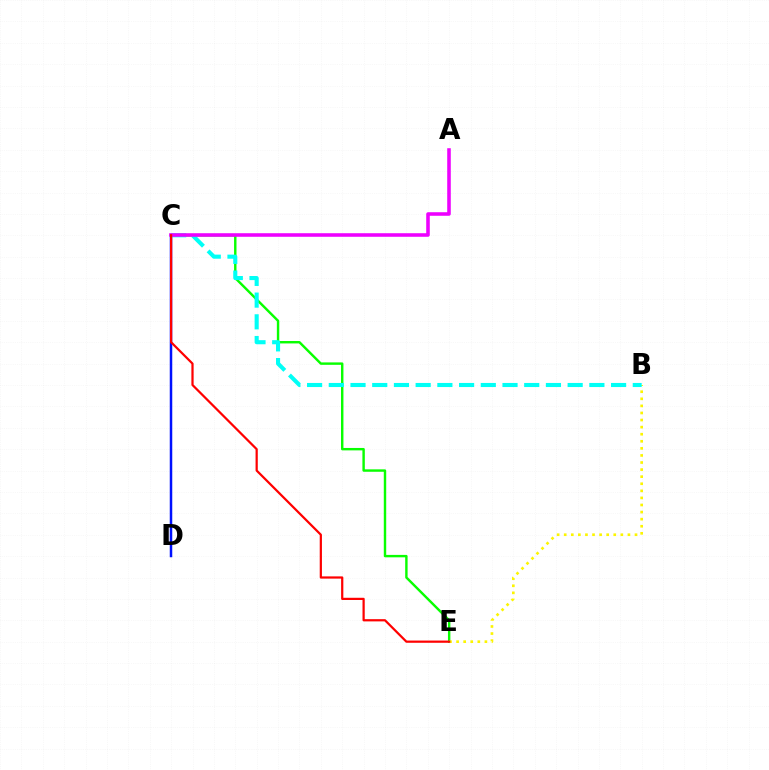{('C', 'E'): [{'color': '#08ff00', 'line_style': 'solid', 'thickness': 1.74}, {'color': '#ff0000', 'line_style': 'solid', 'thickness': 1.6}], ('B', 'E'): [{'color': '#fcf500', 'line_style': 'dotted', 'thickness': 1.92}], ('C', 'D'): [{'color': '#0010ff', 'line_style': 'solid', 'thickness': 1.8}], ('B', 'C'): [{'color': '#00fff6', 'line_style': 'dashed', 'thickness': 2.95}], ('A', 'C'): [{'color': '#ee00ff', 'line_style': 'solid', 'thickness': 2.57}]}